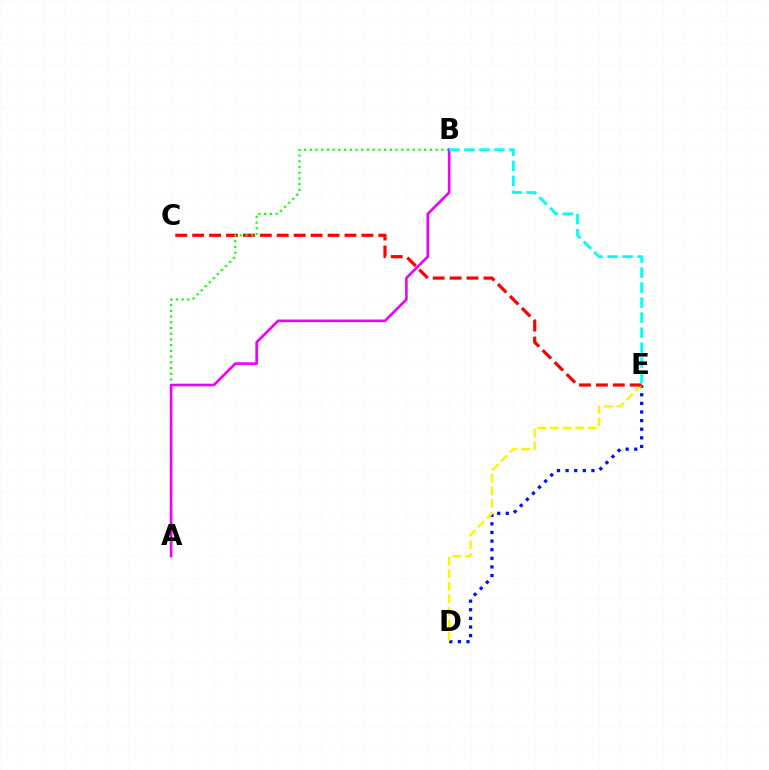{('D', 'E'): [{'color': '#0010ff', 'line_style': 'dotted', 'thickness': 2.34}, {'color': '#fcf500', 'line_style': 'dashed', 'thickness': 1.71}], ('C', 'E'): [{'color': '#ff0000', 'line_style': 'dashed', 'thickness': 2.3}], ('A', 'B'): [{'color': '#08ff00', 'line_style': 'dotted', 'thickness': 1.55}, {'color': '#ee00ff', 'line_style': 'solid', 'thickness': 1.89}], ('B', 'E'): [{'color': '#00fff6', 'line_style': 'dashed', 'thickness': 2.04}]}